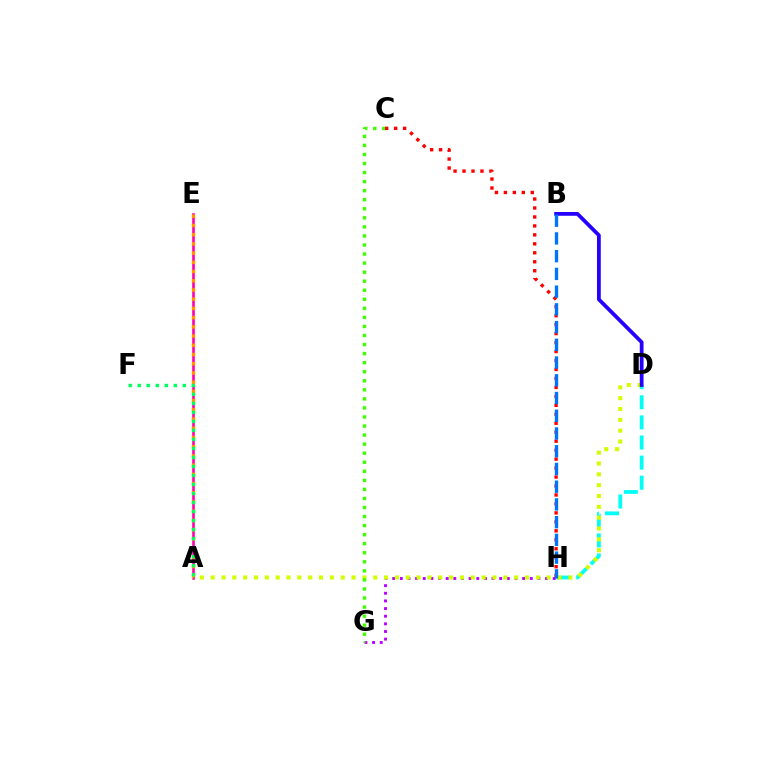{('G', 'H'): [{'color': '#b900ff', 'line_style': 'dotted', 'thickness': 2.08}], ('D', 'H'): [{'color': '#00fff6', 'line_style': 'dashed', 'thickness': 2.73}], ('A', 'E'): [{'color': '#ff00ac', 'line_style': 'solid', 'thickness': 1.88}, {'color': '#ff9400', 'line_style': 'dotted', 'thickness': 2.5}], ('A', 'D'): [{'color': '#d1ff00', 'line_style': 'dotted', 'thickness': 2.94}], ('C', 'G'): [{'color': '#3dff00', 'line_style': 'dotted', 'thickness': 2.46}], ('B', 'D'): [{'color': '#2500ff', 'line_style': 'solid', 'thickness': 2.71}], ('C', 'H'): [{'color': '#ff0000', 'line_style': 'dotted', 'thickness': 2.44}], ('B', 'H'): [{'color': '#0074ff', 'line_style': 'dashed', 'thickness': 2.41}], ('A', 'F'): [{'color': '#00ff5c', 'line_style': 'dotted', 'thickness': 2.45}]}